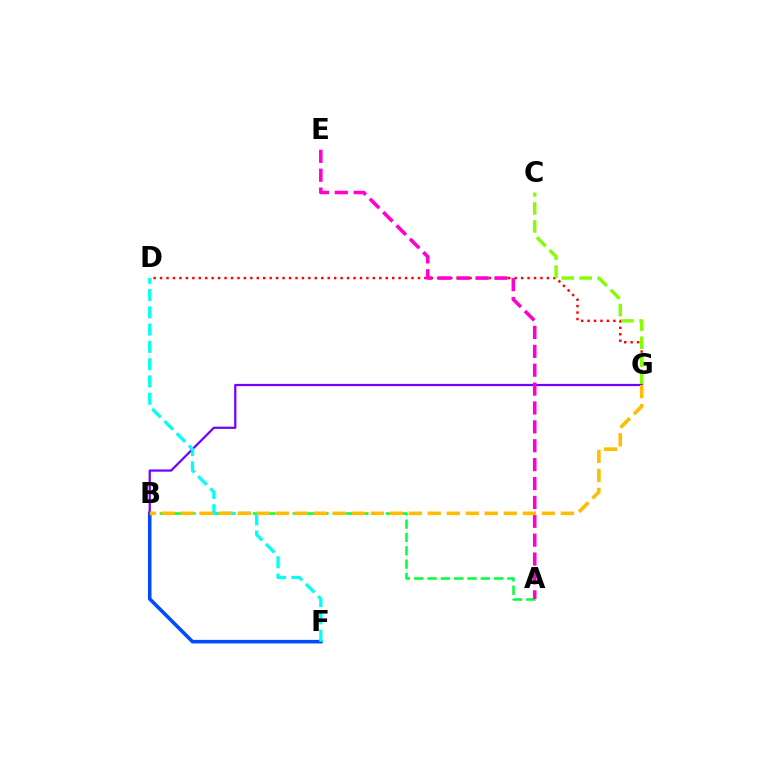{('B', 'F'): [{'color': '#004bff', 'line_style': 'solid', 'thickness': 2.57}], ('A', 'B'): [{'color': '#00ff39', 'line_style': 'dashed', 'thickness': 1.81}], ('D', 'G'): [{'color': '#ff0000', 'line_style': 'dotted', 'thickness': 1.75}], ('C', 'G'): [{'color': '#84ff00', 'line_style': 'dashed', 'thickness': 2.45}], ('B', 'G'): [{'color': '#7200ff', 'line_style': 'solid', 'thickness': 1.6}, {'color': '#ffbd00', 'line_style': 'dashed', 'thickness': 2.58}], ('D', 'F'): [{'color': '#00fff6', 'line_style': 'dashed', 'thickness': 2.35}], ('A', 'E'): [{'color': '#ff00cf', 'line_style': 'dashed', 'thickness': 2.57}]}